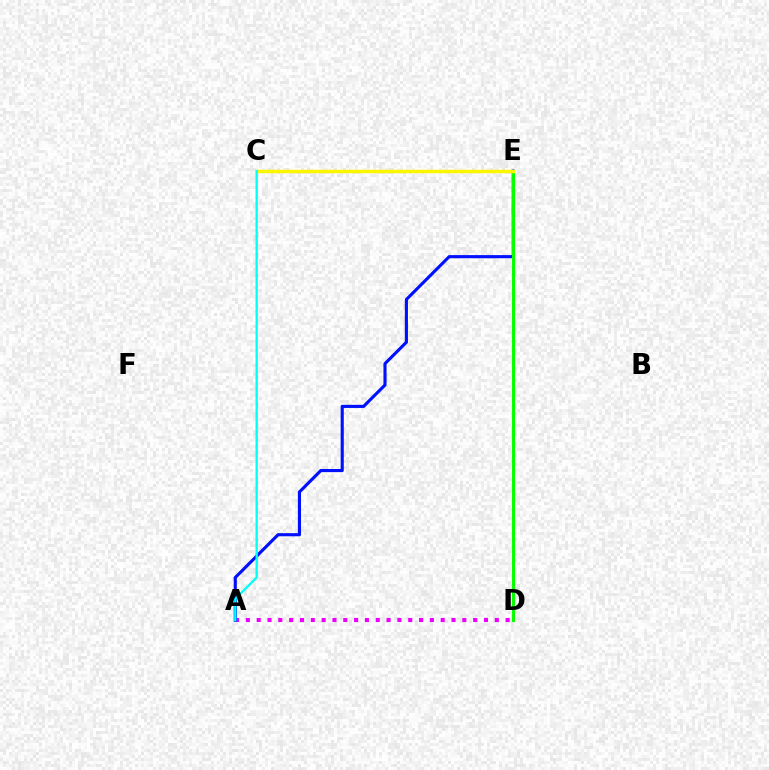{('A', 'D'): [{'color': '#ee00ff', 'line_style': 'dotted', 'thickness': 2.94}], ('C', 'E'): [{'color': '#ff0000', 'line_style': 'dotted', 'thickness': 2.03}, {'color': '#fcf500', 'line_style': 'solid', 'thickness': 2.51}], ('A', 'E'): [{'color': '#0010ff', 'line_style': 'solid', 'thickness': 2.25}], ('D', 'E'): [{'color': '#08ff00', 'line_style': 'solid', 'thickness': 2.21}], ('A', 'C'): [{'color': '#00fff6', 'line_style': 'solid', 'thickness': 1.66}]}